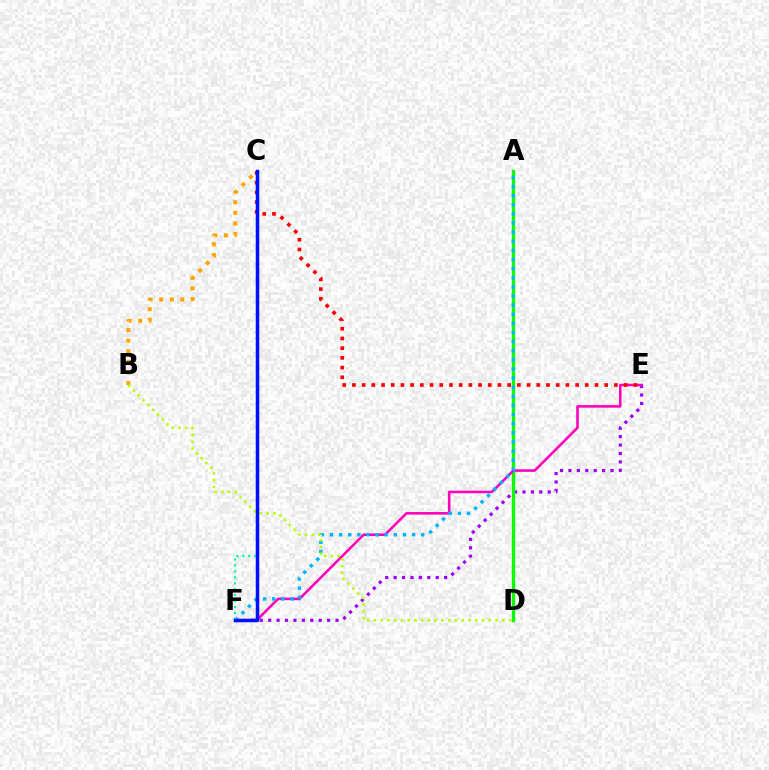{('B', 'C'): [{'color': '#ffa500', 'line_style': 'dotted', 'thickness': 2.88}], ('E', 'F'): [{'color': '#9b00ff', 'line_style': 'dotted', 'thickness': 2.29}, {'color': '#ff00bd', 'line_style': 'solid', 'thickness': 1.85}], ('A', 'D'): [{'color': '#08ff00', 'line_style': 'solid', 'thickness': 2.4}], ('A', 'F'): [{'color': '#00b5ff', 'line_style': 'dotted', 'thickness': 2.48}], ('C', 'E'): [{'color': '#ff0000', 'line_style': 'dotted', 'thickness': 2.64}], ('C', 'F'): [{'color': '#00ff9d', 'line_style': 'dotted', 'thickness': 1.61}, {'color': '#0010ff', 'line_style': 'solid', 'thickness': 2.52}], ('B', 'D'): [{'color': '#b3ff00', 'line_style': 'dotted', 'thickness': 1.84}]}